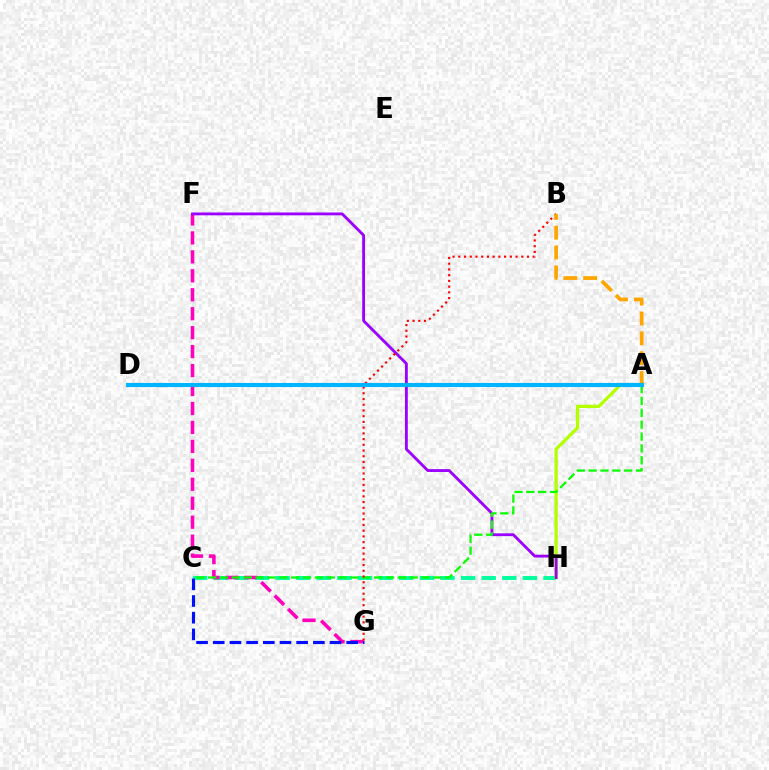{('C', 'H'): [{'color': '#00ff9d', 'line_style': 'dashed', 'thickness': 2.8}], ('A', 'H'): [{'color': '#b3ff00', 'line_style': 'solid', 'thickness': 2.36}], ('F', 'G'): [{'color': '#ff00bd', 'line_style': 'dashed', 'thickness': 2.57}], ('F', 'H'): [{'color': '#9b00ff', 'line_style': 'solid', 'thickness': 2.04}], ('C', 'G'): [{'color': '#0010ff', 'line_style': 'dashed', 'thickness': 2.27}], ('A', 'C'): [{'color': '#08ff00', 'line_style': 'dashed', 'thickness': 1.61}], ('B', 'G'): [{'color': '#ff0000', 'line_style': 'dotted', 'thickness': 1.56}], ('A', 'B'): [{'color': '#ffa500', 'line_style': 'dashed', 'thickness': 2.7}], ('A', 'D'): [{'color': '#00b5ff', 'line_style': 'solid', 'thickness': 2.94}]}